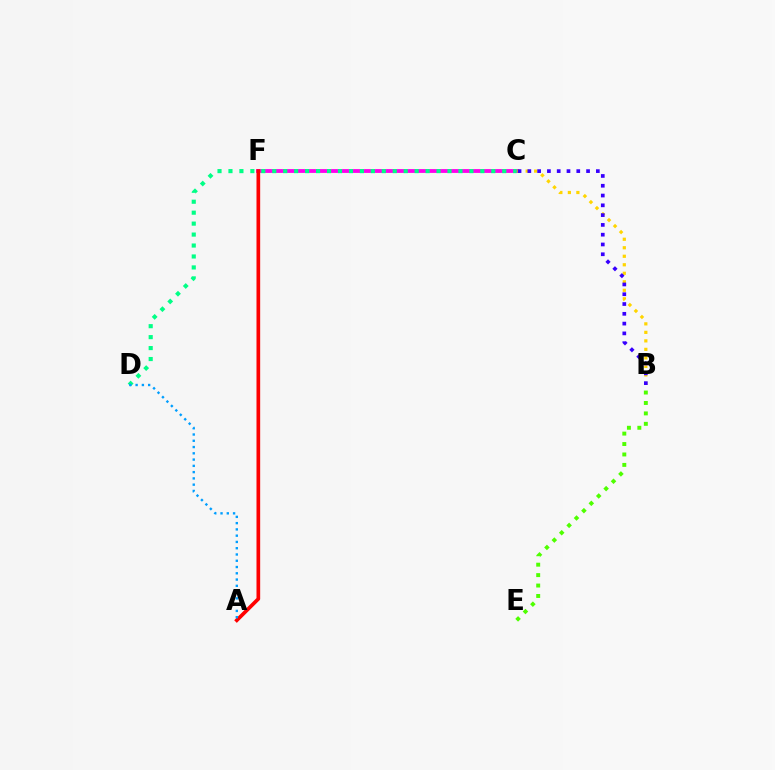{('C', 'F'): [{'color': '#ff00ed', 'line_style': 'solid', 'thickness': 2.76}], ('A', 'F'): [{'color': '#ff0000', 'line_style': 'solid', 'thickness': 2.65}], ('B', 'C'): [{'color': '#ffd500', 'line_style': 'dotted', 'thickness': 2.31}, {'color': '#3700ff', 'line_style': 'dotted', 'thickness': 2.66}], ('C', 'D'): [{'color': '#00ff86', 'line_style': 'dotted', 'thickness': 2.98}], ('A', 'D'): [{'color': '#009eff', 'line_style': 'dotted', 'thickness': 1.7}], ('B', 'E'): [{'color': '#4fff00', 'line_style': 'dotted', 'thickness': 2.83}]}